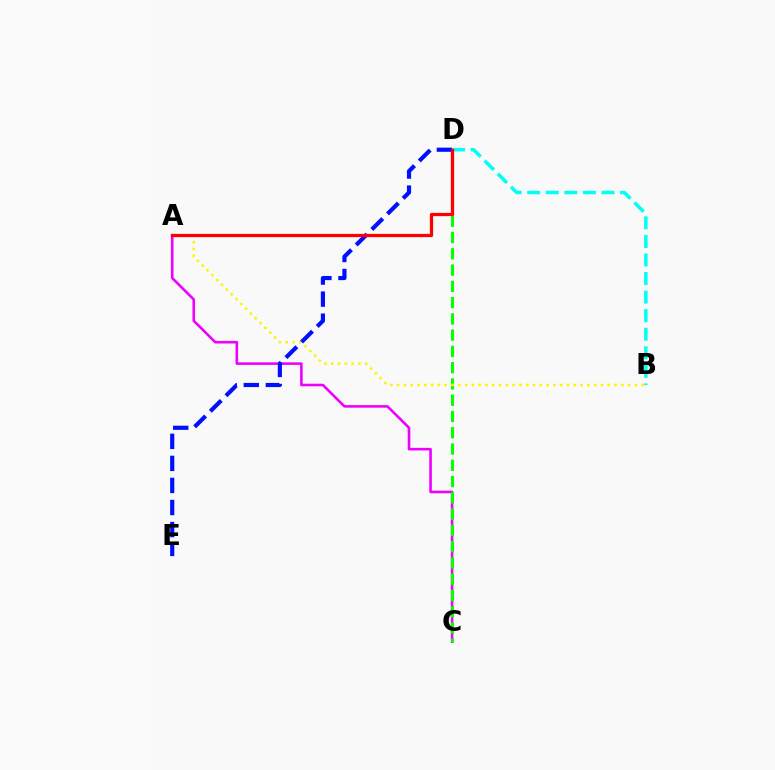{('A', 'C'): [{'color': '#ee00ff', 'line_style': 'solid', 'thickness': 1.87}], ('C', 'D'): [{'color': '#08ff00', 'line_style': 'dashed', 'thickness': 2.21}], ('B', 'D'): [{'color': '#00fff6', 'line_style': 'dashed', 'thickness': 2.52}], ('A', 'B'): [{'color': '#fcf500', 'line_style': 'dotted', 'thickness': 1.85}], ('D', 'E'): [{'color': '#0010ff', 'line_style': 'dashed', 'thickness': 3.0}], ('A', 'D'): [{'color': '#ff0000', 'line_style': 'solid', 'thickness': 2.35}]}